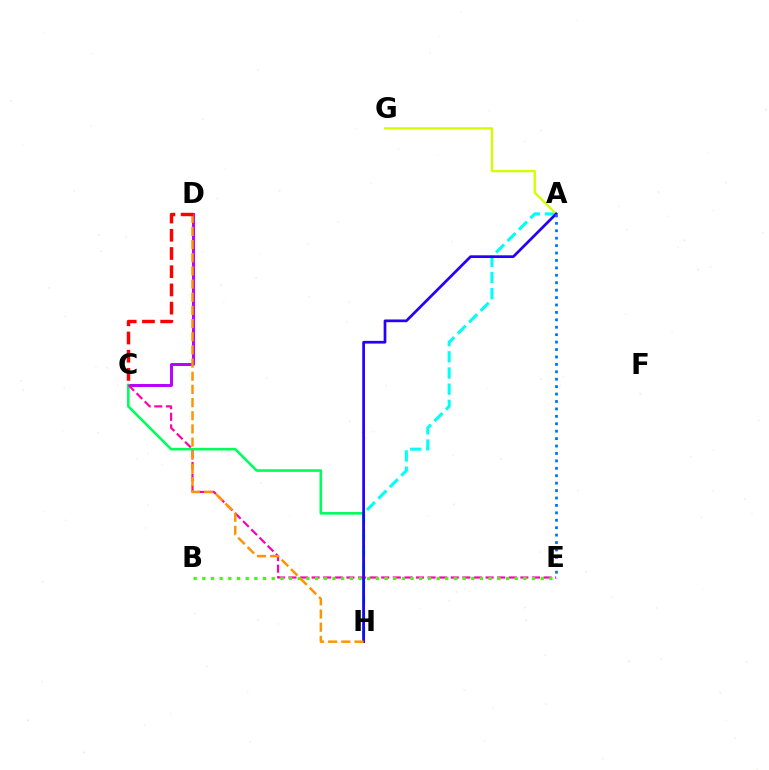{('C', 'D'): [{'color': '#b900ff', 'line_style': 'solid', 'thickness': 2.12}, {'color': '#ff0000', 'line_style': 'dashed', 'thickness': 2.47}], ('A', 'H'): [{'color': '#00fff6', 'line_style': 'dashed', 'thickness': 2.2}, {'color': '#2500ff', 'line_style': 'solid', 'thickness': 1.96}], ('C', 'H'): [{'color': '#00ff5c', 'line_style': 'solid', 'thickness': 1.88}], ('A', 'G'): [{'color': '#d1ff00', 'line_style': 'solid', 'thickness': 1.66}], ('C', 'E'): [{'color': '#ff00ac', 'line_style': 'dashed', 'thickness': 1.58}], ('B', 'E'): [{'color': '#3dff00', 'line_style': 'dotted', 'thickness': 2.36}], ('D', 'H'): [{'color': '#ff9400', 'line_style': 'dashed', 'thickness': 1.79}], ('A', 'E'): [{'color': '#0074ff', 'line_style': 'dotted', 'thickness': 2.02}]}